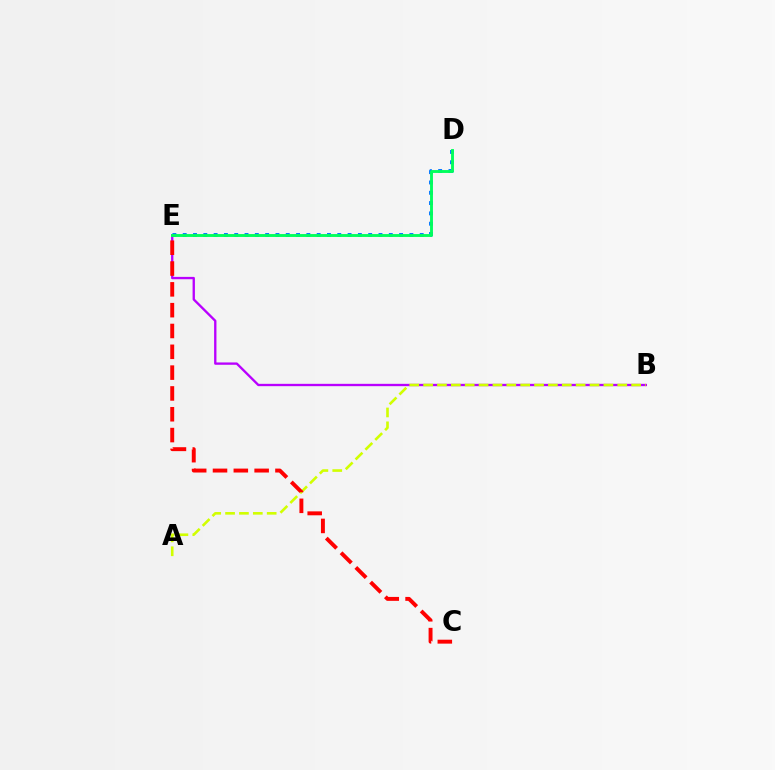{('B', 'E'): [{'color': '#b900ff', 'line_style': 'solid', 'thickness': 1.68}], ('A', 'B'): [{'color': '#d1ff00', 'line_style': 'dashed', 'thickness': 1.88}], ('D', 'E'): [{'color': '#0074ff', 'line_style': 'dotted', 'thickness': 2.8}, {'color': '#00ff5c', 'line_style': 'solid', 'thickness': 2.07}], ('C', 'E'): [{'color': '#ff0000', 'line_style': 'dashed', 'thickness': 2.83}]}